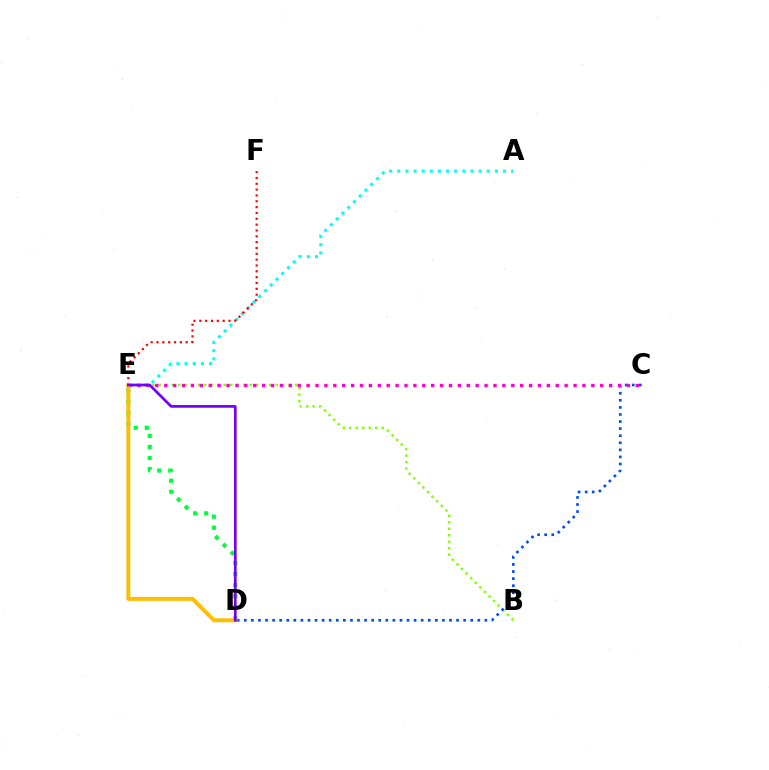{('A', 'E'): [{'color': '#00fff6', 'line_style': 'dotted', 'thickness': 2.21}], ('B', 'E'): [{'color': '#84ff00', 'line_style': 'dotted', 'thickness': 1.76}], ('C', 'D'): [{'color': '#004bff', 'line_style': 'dotted', 'thickness': 1.92}], ('C', 'E'): [{'color': '#ff00cf', 'line_style': 'dotted', 'thickness': 2.42}], ('E', 'F'): [{'color': '#ff0000', 'line_style': 'dotted', 'thickness': 1.59}], ('D', 'E'): [{'color': '#00ff39', 'line_style': 'dotted', 'thickness': 3.0}, {'color': '#ffbd00', 'line_style': 'solid', 'thickness': 2.84}, {'color': '#7200ff', 'line_style': 'solid', 'thickness': 1.93}]}